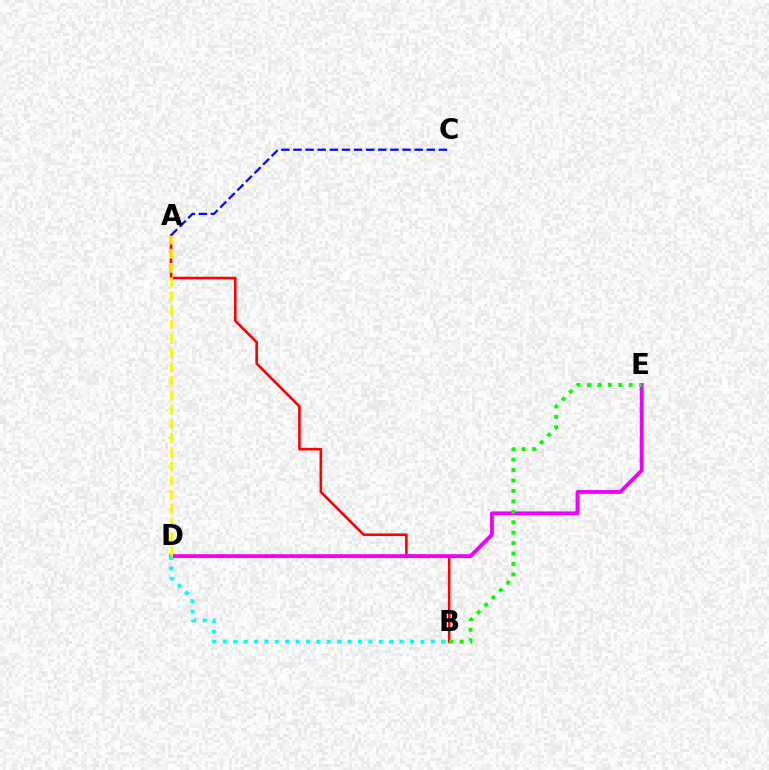{('A', 'B'): [{'color': '#ff0000', 'line_style': 'solid', 'thickness': 1.88}], ('D', 'E'): [{'color': '#ee00ff', 'line_style': 'solid', 'thickness': 2.77}], ('B', 'D'): [{'color': '#00fff6', 'line_style': 'dotted', 'thickness': 2.82}], ('A', 'D'): [{'color': '#fcf500', 'line_style': 'dashed', 'thickness': 1.93}], ('A', 'C'): [{'color': '#0010ff', 'line_style': 'dashed', 'thickness': 1.65}], ('B', 'E'): [{'color': '#08ff00', 'line_style': 'dotted', 'thickness': 2.84}]}